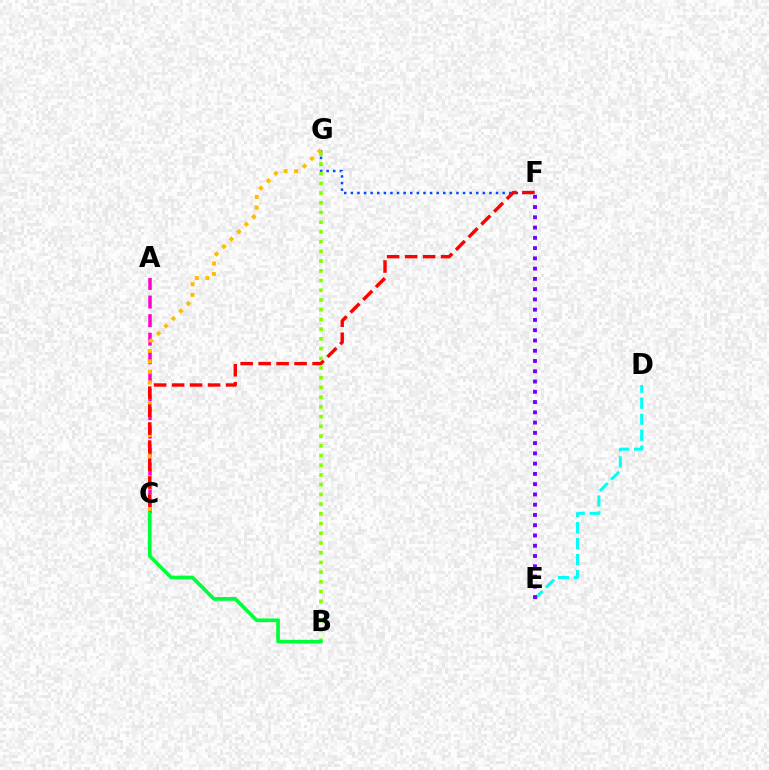{('F', 'G'): [{'color': '#004bff', 'line_style': 'dotted', 'thickness': 1.79}], ('A', 'C'): [{'color': '#ff00cf', 'line_style': 'dashed', 'thickness': 2.53}], ('C', 'G'): [{'color': '#ffbd00', 'line_style': 'dotted', 'thickness': 2.86}], ('D', 'E'): [{'color': '#00fff6', 'line_style': 'dashed', 'thickness': 2.17}], ('C', 'F'): [{'color': '#ff0000', 'line_style': 'dashed', 'thickness': 2.44}], ('B', 'G'): [{'color': '#84ff00', 'line_style': 'dotted', 'thickness': 2.64}], ('E', 'F'): [{'color': '#7200ff', 'line_style': 'dotted', 'thickness': 2.79}], ('B', 'C'): [{'color': '#00ff39', 'line_style': 'solid', 'thickness': 2.65}]}